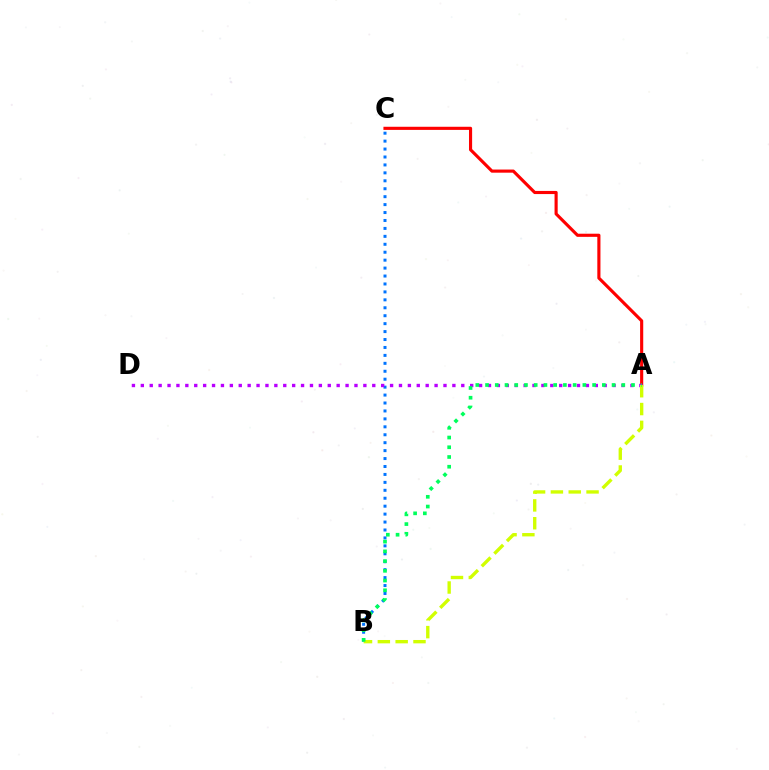{('A', 'C'): [{'color': '#ff0000', 'line_style': 'solid', 'thickness': 2.25}], ('B', 'C'): [{'color': '#0074ff', 'line_style': 'dotted', 'thickness': 2.16}], ('A', 'D'): [{'color': '#b900ff', 'line_style': 'dotted', 'thickness': 2.42}], ('A', 'B'): [{'color': '#d1ff00', 'line_style': 'dashed', 'thickness': 2.42}, {'color': '#00ff5c', 'line_style': 'dotted', 'thickness': 2.64}]}